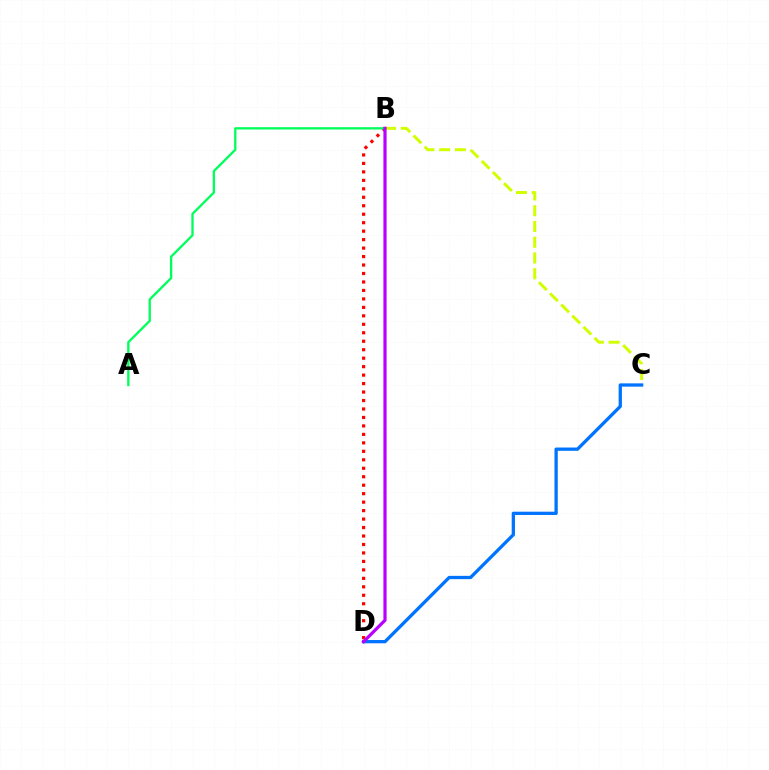{('B', 'D'): [{'color': '#ff0000', 'line_style': 'dotted', 'thickness': 2.3}, {'color': '#b900ff', 'line_style': 'solid', 'thickness': 2.3}], ('B', 'C'): [{'color': '#d1ff00', 'line_style': 'dashed', 'thickness': 2.14}], ('C', 'D'): [{'color': '#0074ff', 'line_style': 'solid', 'thickness': 2.37}], ('A', 'B'): [{'color': '#00ff5c', 'line_style': 'solid', 'thickness': 1.67}]}